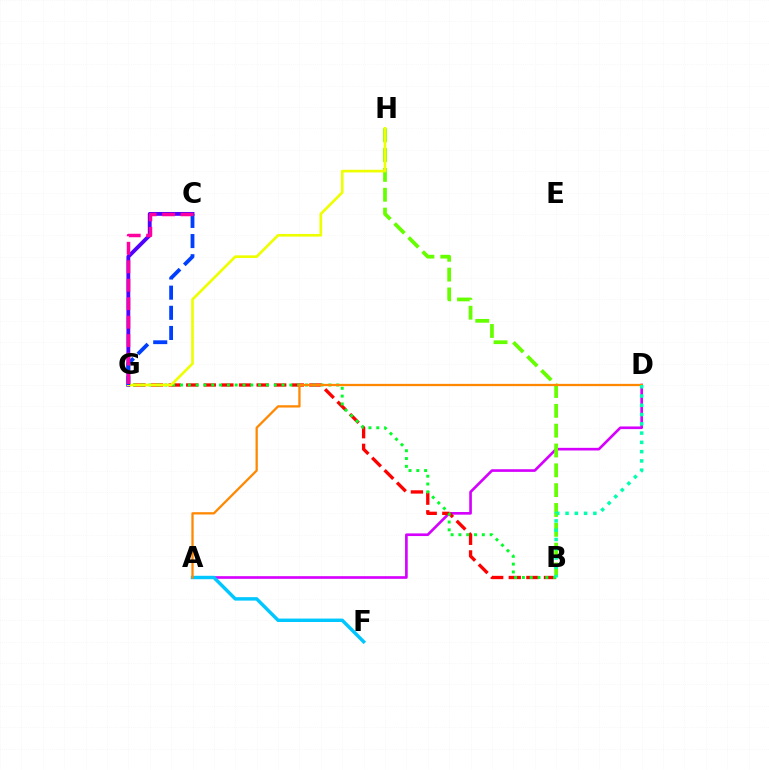{('C', 'G'): [{'color': '#4f00ff', 'line_style': 'solid', 'thickness': 2.77}, {'color': '#003fff', 'line_style': 'dashed', 'thickness': 2.74}, {'color': '#ff00a0', 'line_style': 'dashed', 'thickness': 2.51}], ('A', 'D'): [{'color': '#d600ff', 'line_style': 'solid', 'thickness': 1.91}, {'color': '#ff8800', 'line_style': 'solid', 'thickness': 1.65}], ('B', 'G'): [{'color': '#ff0000', 'line_style': 'dashed', 'thickness': 2.39}, {'color': '#00ff27', 'line_style': 'dotted', 'thickness': 2.12}], ('B', 'H'): [{'color': '#66ff00', 'line_style': 'dashed', 'thickness': 2.69}], ('A', 'F'): [{'color': '#00c7ff', 'line_style': 'solid', 'thickness': 2.47}], ('G', 'H'): [{'color': '#eeff00', 'line_style': 'solid', 'thickness': 1.91}], ('B', 'D'): [{'color': '#00ffaf', 'line_style': 'dotted', 'thickness': 2.52}]}